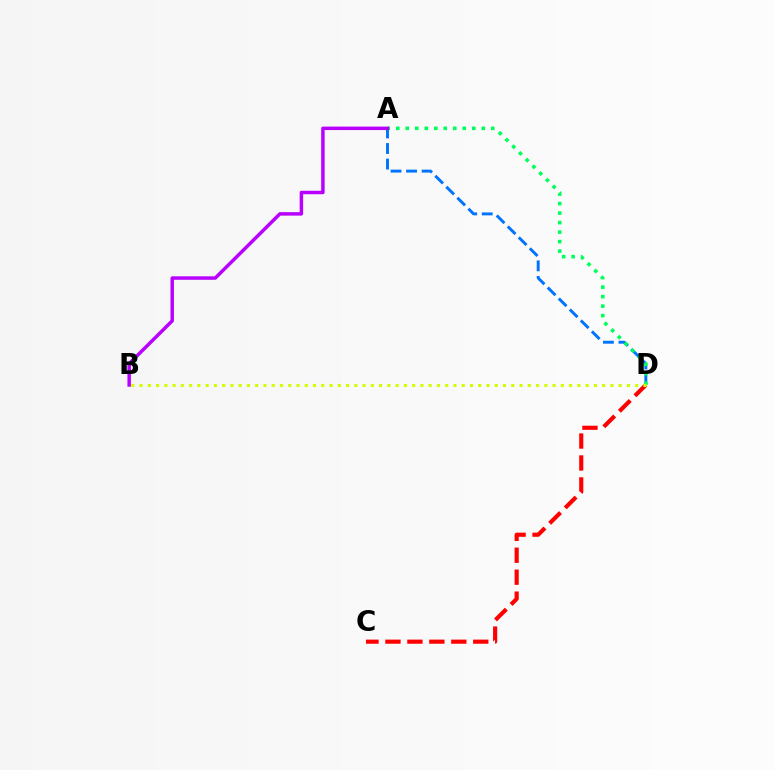{('C', 'D'): [{'color': '#ff0000', 'line_style': 'dashed', 'thickness': 2.98}], ('A', 'D'): [{'color': '#0074ff', 'line_style': 'dashed', 'thickness': 2.11}, {'color': '#00ff5c', 'line_style': 'dotted', 'thickness': 2.58}], ('B', 'D'): [{'color': '#d1ff00', 'line_style': 'dotted', 'thickness': 2.24}], ('A', 'B'): [{'color': '#b900ff', 'line_style': 'solid', 'thickness': 2.5}]}